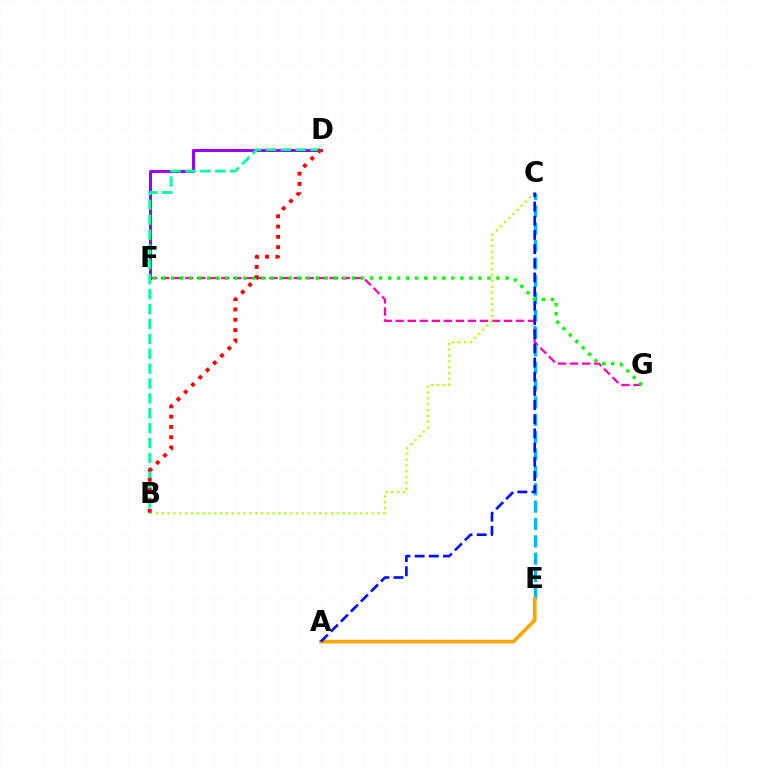{('F', 'G'): [{'color': '#ff00bd', 'line_style': 'dashed', 'thickness': 1.64}, {'color': '#08ff00', 'line_style': 'dotted', 'thickness': 2.46}], ('C', 'E'): [{'color': '#00b5ff', 'line_style': 'dashed', 'thickness': 2.36}], ('D', 'F'): [{'color': '#9b00ff', 'line_style': 'solid', 'thickness': 2.18}], ('B', 'C'): [{'color': '#b3ff00', 'line_style': 'dotted', 'thickness': 1.58}], ('B', 'D'): [{'color': '#00ff9d', 'line_style': 'dashed', 'thickness': 2.02}, {'color': '#ff0000', 'line_style': 'dotted', 'thickness': 2.8}], ('A', 'E'): [{'color': '#ffa500', 'line_style': 'solid', 'thickness': 2.67}], ('A', 'C'): [{'color': '#0010ff', 'line_style': 'dashed', 'thickness': 1.93}]}